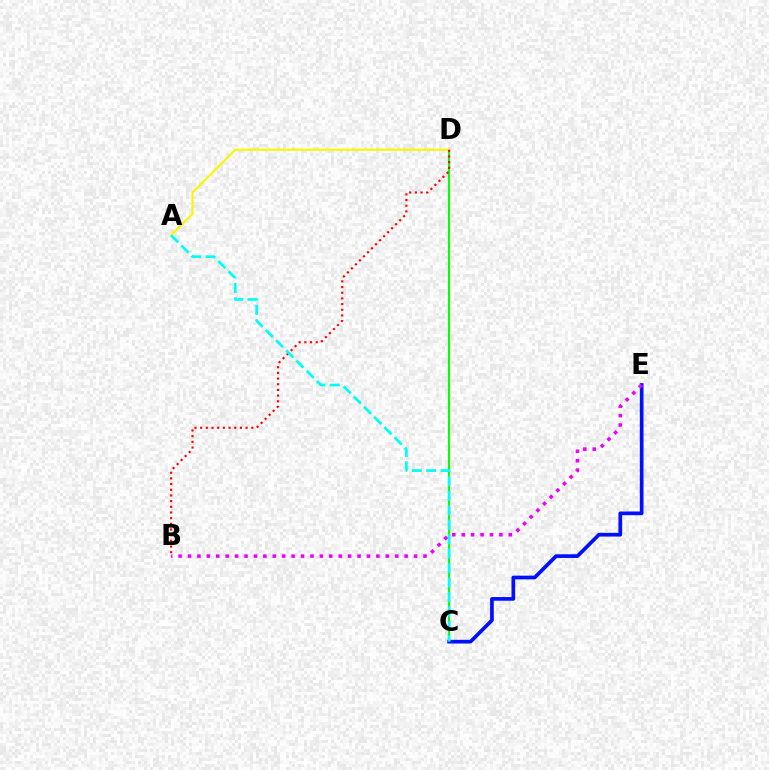{('C', 'D'): [{'color': '#08ff00', 'line_style': 'solid', 'thickness': 1.51}], ('A', 'D'): [{'color': '#fcf500', 'line_style': 'solid', 'thickness': 1.53}], ('C', 'E'): [{'color': '#0010ff', 'line_style': 'solid', 'thickness': 2.66}], ('B', 'E'): [{'color': '#ee00ff', 'line_style': 'dotted', 'thickness': 2.56}], ('B', 'D'): [{'color': '#ff0000', 'line_style': 'dotted', 'thickness': 1.54}], ('A', 'C'): [{'color': '#00fff6', 'line_style': 'dashed', 'thickness': 1.96}]}